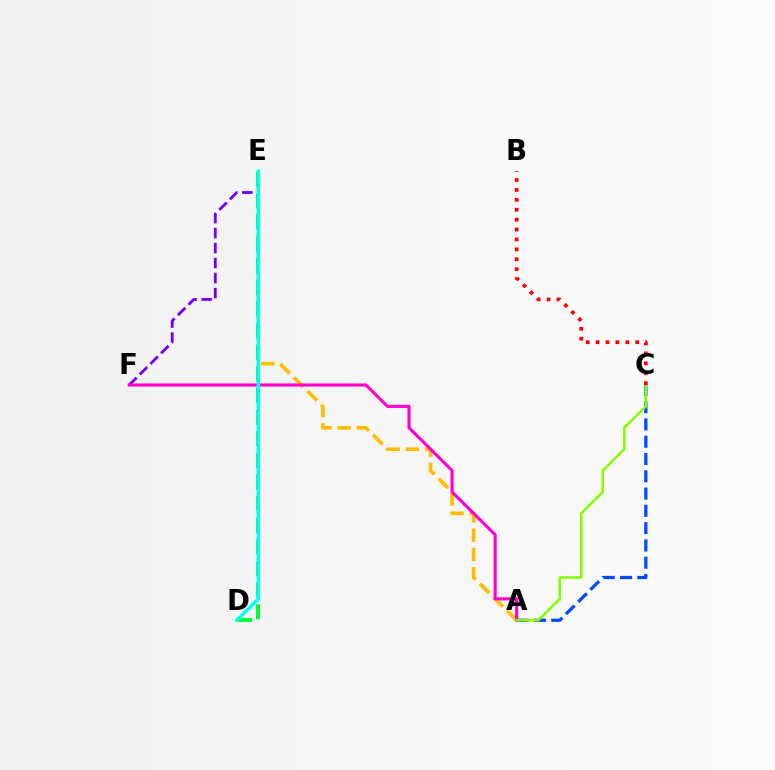{('A', 'E'): [{'color': '#ffbd00', 'line_style': 'dashed', 'thickness': 2.61}], ('E', 'F'): [{'color': '#7200ff', 'line_style': 'dashed', 'thickness': 2.04}], ('A', 'F'): [{'color': '#ff00cf', 'line_style': 'solid', 'thickness': 2.23}], ('D', 'E'): [{'color': '#00ff39', 'line_style': 'dashed', 'thickness': 2.94}, {'color': '#00fff6', 'line_style': 'solid', 'thickness': 2.47}], ('A', 'C'): [{'color': '#004bff', 'line_style': 'dashed', 'thickness': 2.35}, {'color': '#84ff00', 'line_style': 'solid', 'thickness': 1.84}], ('B', 'C'): [{'color': '#ff0000', 'line_style': 'dotted', 'thickness': 2.69}]}